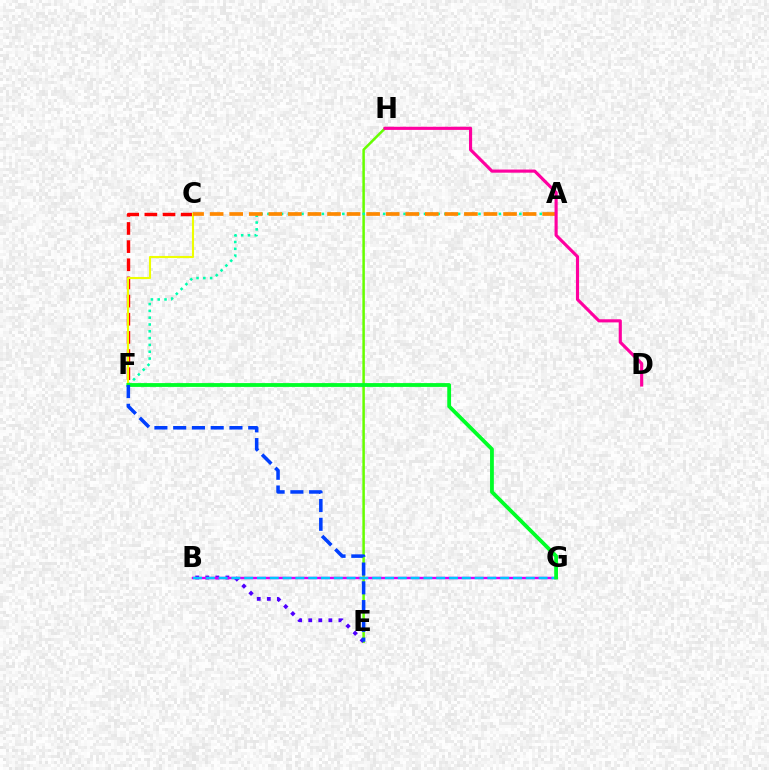{('C', 'F'): [{'color': '#ff0000', 'line_style': 'dashed', 'thickness': 2.47}, {'color': '#eeff00', 'line_style': 'solid', 'thickness': 1.51}], ('E', 'H'): [{'color': '#66ff00', 'line_style': 'solid', 'thickness': 1.8}], ('A', 'F'): [{'color': '#00ffaf', 'line_style': 'dotted', 'thickness': 1.85}], ('B', 'E'): [{'color': '#4f00ff', 'line_style': 'dotted', 'thickness': 2.73}], ('B', 'G'): [{'color': '#d600ff', 'line_style': 'solid', 'thickness': 1.74}, {'color': '#00c7ff', 'line_style': 'dashed', 'thickness': 1.74}], ('A', 'C'): [{'color': '#ff8800', 'line_style': 'dashed', 'thickness': 2.66}], ('D', 'H'): [{'color': '#ff00a0', 'line_style': 'solid', 'thickness': 2.26}], ('F', 'G'): [{'color': '#00ff27', 'line_style': 'solid', 'thickness': 2.74}], ('E', 'F'): [{'color': '#003fff', 'line_style': 'dashed', 'thickness': 2.55}]}